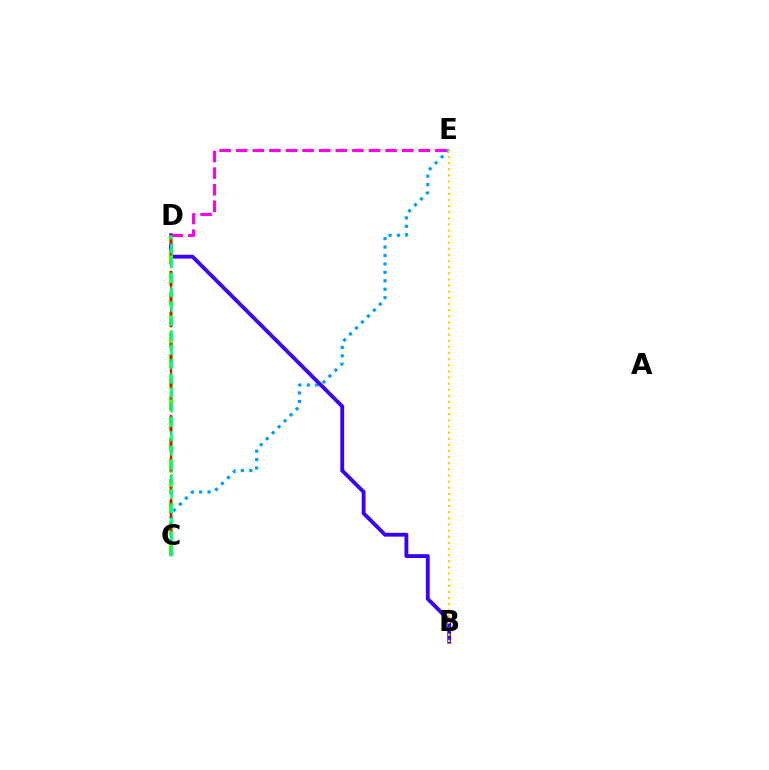{('C', 'E'): [{'color': '#009eff', 'line_style': 'dotted', 'thickness': 2.29}], ('B', 'D'): [{'color': '#3700ff', 'line_style': 'solid', 'thickness': 2.76}], ('C', 'D'): [{'color': '#4fff00', 'line_style': 'dashed', 'thickness': 2.83}, {'color': '#ff0000', 'line_style': 'dashed', 'thickness': 1.63}, {'color': '#00ff86', 'line_style': 'dashed', 'thickness': 1.96}], ('B', 'E'): [{'color': '#ffd500', 'line_style': 'dotted', 'thickness': 1.66}], ('D', 'E'): [{'color': '#ff00ed', 'line_style': 'dashed', 'thickness': 2.26}]}